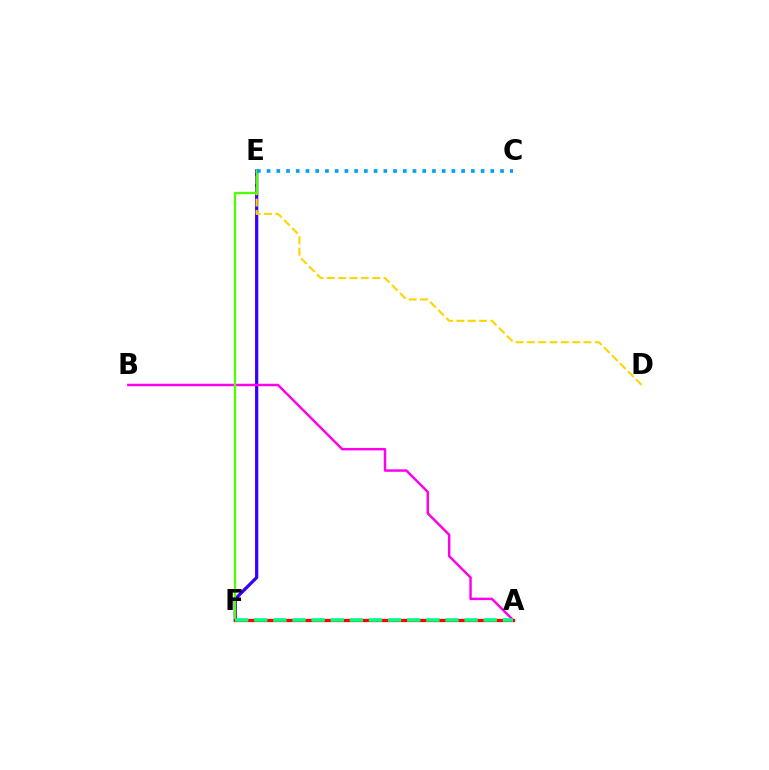{('E', 'F'): [{'color': '#3700ff', 'line_style': 'solid', 'thickness': 2.32}, {'color': '#4fff00', 'line_style': 'solid', 'thickness': 1.64}], ('D', 'E'): [{'color': '#ffd500', 'line_style': 'dashed', 'thickness': 1.54}], ('A', 'B'): [{'color': '#ff00ed', 'line_style': 'solid', 'thickness': 1.77}], ('C', 'E'): [{'color': '#009eff', 'line_style': 'dotted', 'thickness': 2.64}], ('A', 'F'): [{'color': '#ff0000', 'line_style': 'solid', 'thickness': 2.34}, {'color': '#00ff86', 'line_style': 'dashed', 'thickness': 2.6}]}